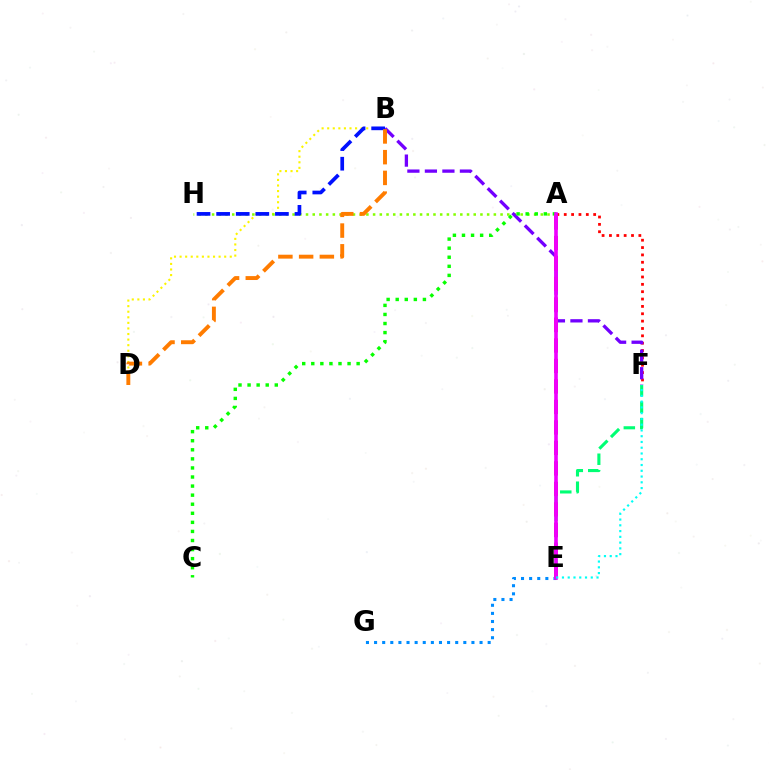{('B', 'D'): [{'color': '#fcf500', 'line_style': 'dotted', 'thickness': 1.51}, {'color': '#ff7c00', 'line_style': 'dashed', 'thickness': 2.82}], ('A', 'F'): [{'color': '#ff0000', 'line_style': 'dotted', 'thickness': 2.0}], ('A', 'H'): [{'color': '#84ff00', 'line_style': 'dotted', 'thickness': 1.82}], ('B', 'F'): [{'color': '#7200ff', 'line_style': 'dashed', 'thickness': 2.38}], ('E', 'G'): [{'color': '#008cff', 'line_style': 'dotted', 'thickness': 2.2}], ('A', 'C'): [{'color': '#08ff00', 'line_style': 'dotted', 'thickness': 2.46}], ('E', 'F'): [{'color': '#00ff74', 'line_style': 'dashed', 'thickness': 2.24}, {'color': '#00fff6', 'line_style': 'dotted', 'thickness': 1.57}], ('A', 'E'): [{'color': '#ff0094', 'line_style': 'dashed', 'thickness': 2.78}, {'color': '#ee00ff', 'line_style': 'solid', 'thickness': 2.61}], ('B', 'H'): [{'color': '#0010ff', 'line_style': 'dashed', 'thickness': 2.66}]}